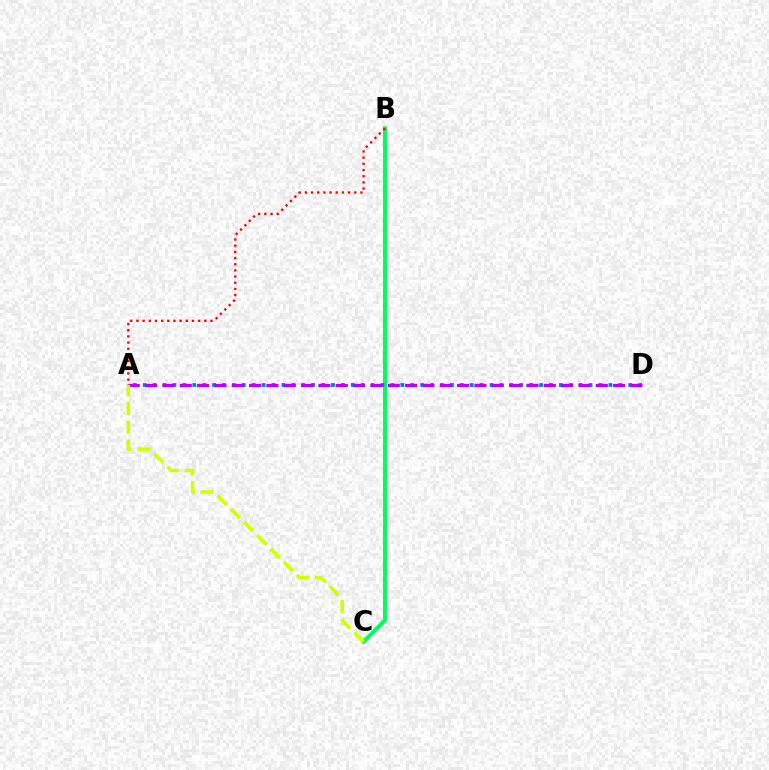{('B', 'C'): [{'color': '#00ff5c', 'line_style': 'solid', 'thickness': 2.87}], ('A', 'D'): [{'color': '#0074ff', 'line_style': 'dotted', 'thickness': 2.69}, {'color': '#b900ff', 'line_style': 'dashed', 'thickness': 2.35}], ('A', 'C'): [{'color': '#d1ff00', 'line_style': 'dashed', 'thickness': 2.54}], ('A', 'B'): [{'color': '#ff0000', 'line_style': 'dotted', 'thickness': 1.68}]}